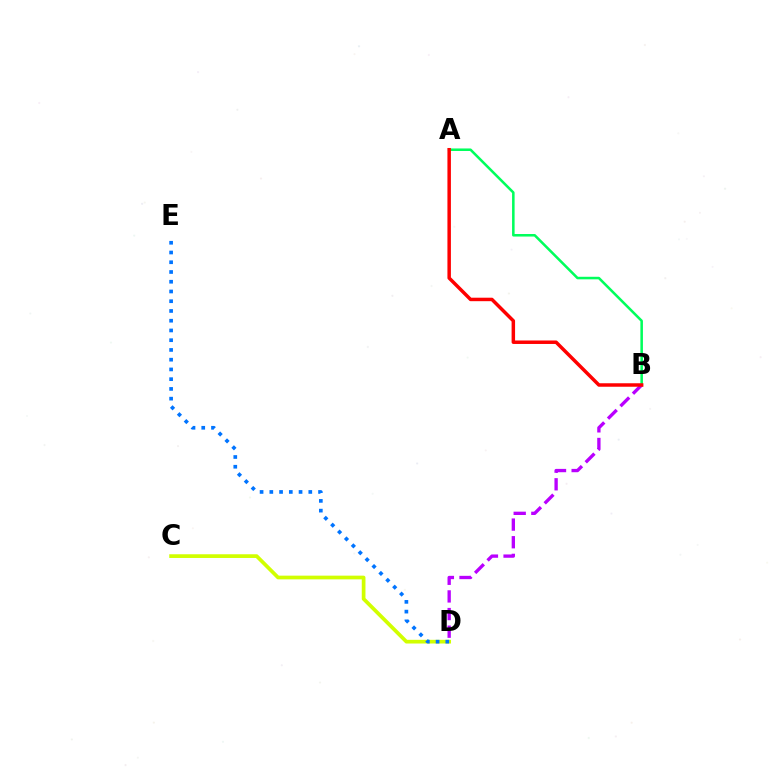{('C', 'D'): [{'color': '#d1ff00', 'line_style': 'solid', 'thickness': 2.67}], ('A', 'B'): [{'color': '#00ff5c', 'line_style': 'solid', 'thickness': 1.83}, {'color': '#ff0000', 'line_style': 'solid', 'thickness': 2.51}], ('B', 'D'): [{'color': '#b900ff', 'line_style': 'dashed', 'thickness': 2.4}], ('D', 'E'): [{'color': '#0074ff', 'line_style': 'dotted', 'thickness': 2.65}]}